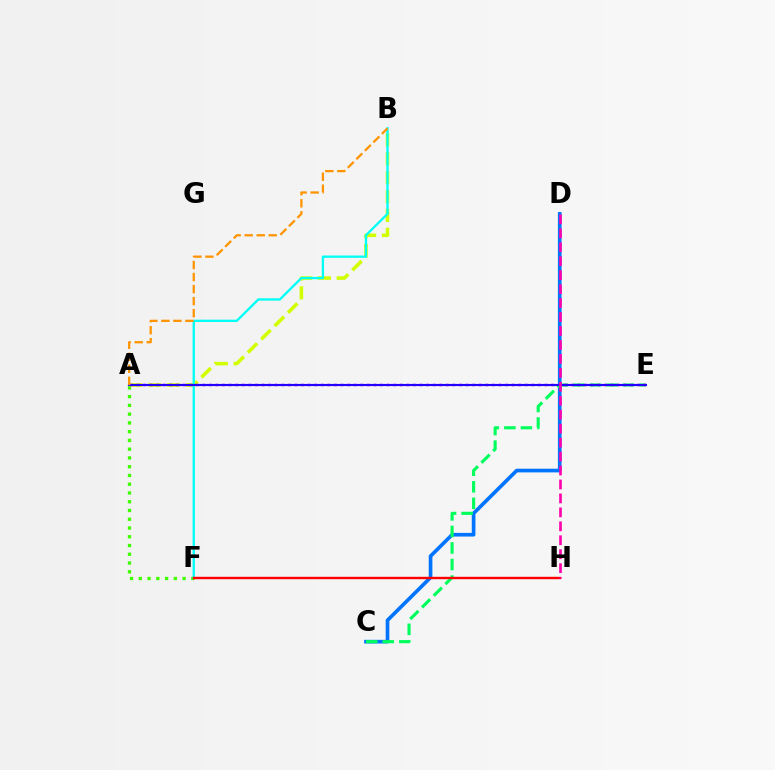{('A', 'F'): [{'color': '#3dff00', 'line_style': 'dotted', 'thickness': 2.38}], ('C', 'D'): [{'color': '#0074ff', 'line_style': 'solid', 'thickness': 2.64}], ('C', 'E'): [{'color': '#00ff5c', 'line_style': 'dashed', 'thickness': 2.25}], ('A', 'B'): [{'color': '#d1ff00', 'line_style': 'dashed', 'thickness': 2.56}, {'color': '#ff9400', 'line_style': 'dashed', 'thickness': 1.63}], ('A', 'E'): [{'color': '#b900ff', 'line_style': 'dotted', 'thickness': 1.79}, {'color': '#2500ff', 'line_style': 'solid', 'thickness': 1.54}], ('B', 'F'): [{'color': '#00fff6', 'line_style': 'solid', 'thickness': 1.66}], ('F', 'H'): [{'color': '#ff0000', 'line_style': 'solid', 'thickness': 1.73}], ('D', 'H'): [{'color': '#ff00ac', 'line_style': 'dashed', 'thickness': 1.9}]}